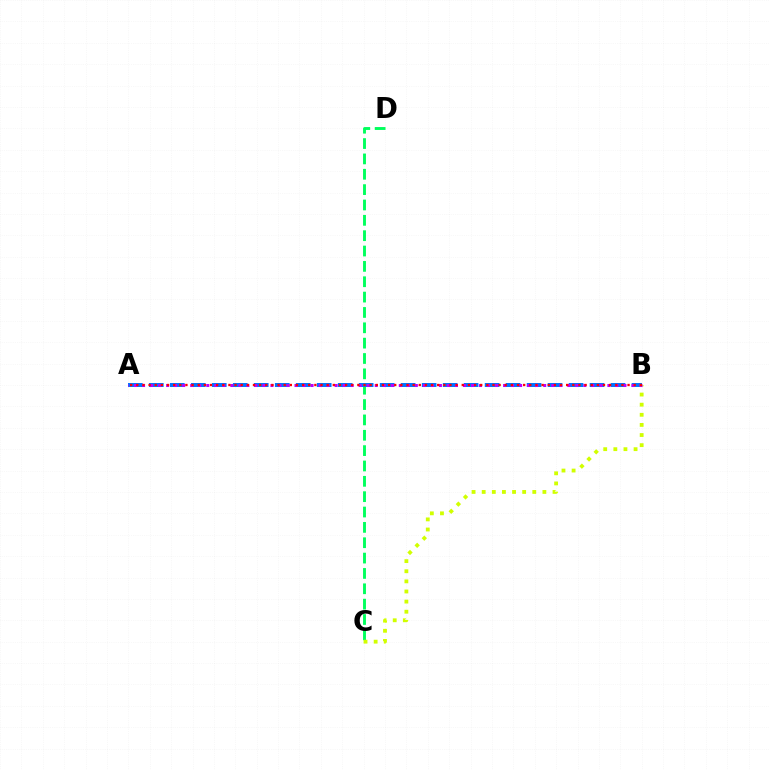{('C', 'D'): [{'color': '#00ff5c', 'line_style': 'dashed', 'thickness': 2.09}], ('A', 'B'): [{'color': '#0074ff', 'line_style': 'dashed', 'thickness': 2.85}, {'color': '#b900ff', 'line_style': 'dotted', 'thickness': 2.18}, {'color': '#ff0000', 'line_style': 'dotted', 'thickness': 1.67}], ('B', 'C'): [{'color': '#d1ff00', 'line_style': 'dotted', 'thickness': 2.75}]}